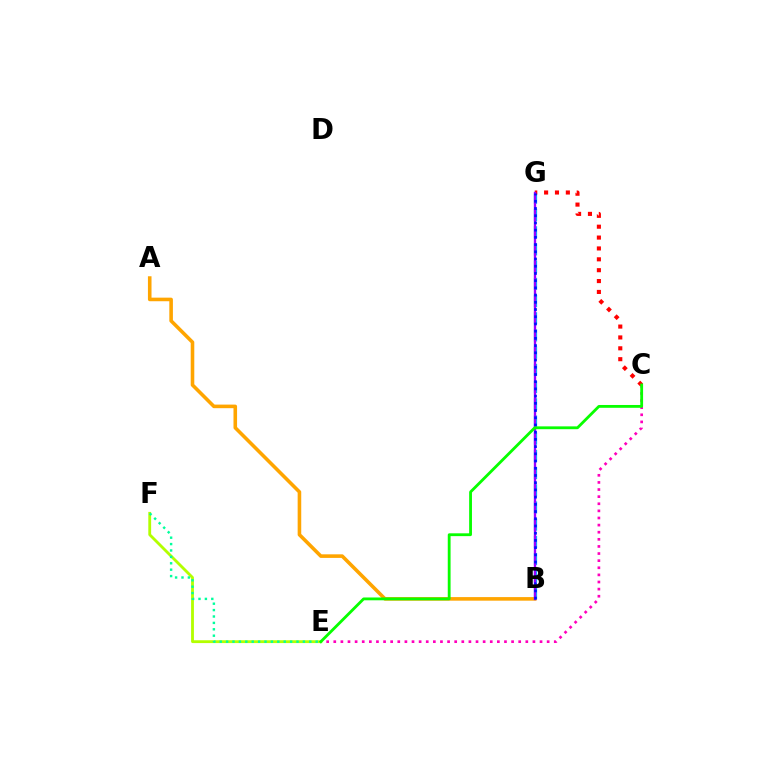{('B', 'G'): [{'color': '#00b5ff', 'line_style': 'dashed', 'thickness': 2.34}, {'color': '#9b00ff', 'line_style': 'solid', 'thickness': 1.68}, {'color': '#0010ff', 'line_style': 'dotted', 'thickness': 1.96}], ('A', 'B'): [{'color': '#ffa500', 'line_style': 'solid', 'thickness': 2.58}], ('C', 'E'): [{'color': '#ff00bd', 'line_style': 'dotted', 'thickness': 1.93}, {'color': '#08ff00', 'line_style': 'solid', 'thickness': 2.03}], ('E', 'F'): [{'color': '#b3ff00', 'line_style': 'solid', 'thickness': 2.04}, {'color': '#00ff9d', 'line_style': 'dotted', 'thickness': 1.74}], ('C', 'G'): [{'color': '#ff0000', 'line_style': 'dotted', 'thickness': 2.95}]}